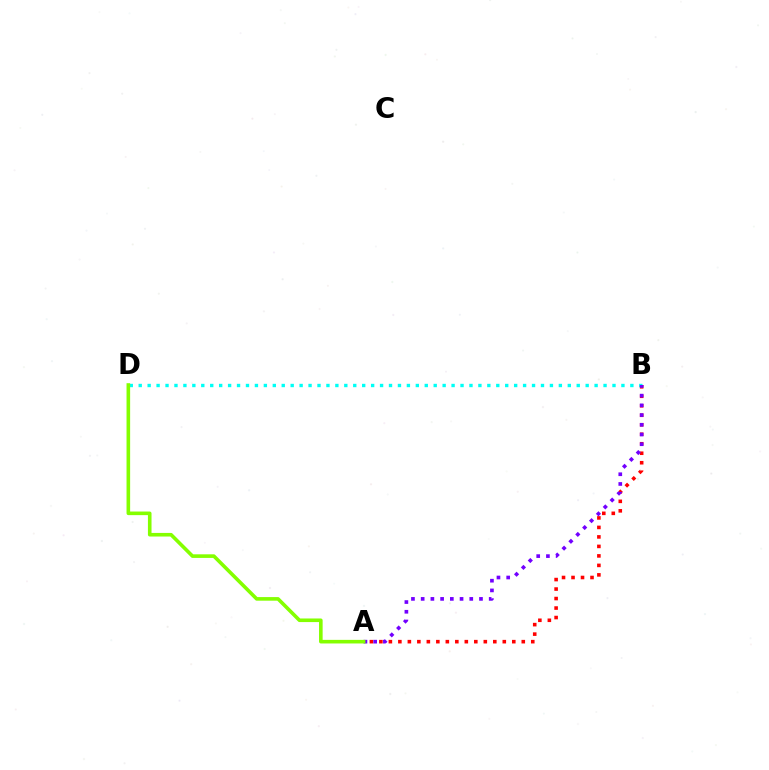{('A', 'B'): [{'color': '#ff0000', 'line_style': 'dotted', 'thickness': 2.58}, {'color': '#7200ff', 'line_style': 'dotted', 'thickness': 2.64}], ('B', 'D'): [{'color': '#00fff6', 'line_style': 'dotted', 'thickness': 2.43}], ('A', 'D'): [{'color': '#84ff00', 'line_style': 'solid', 'thickness': 2.59}]}